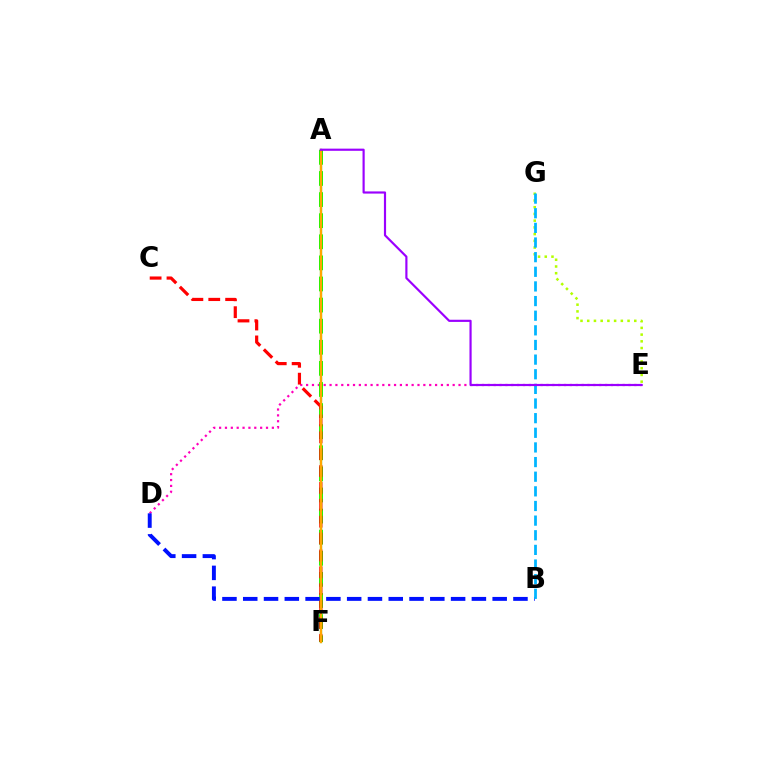{('D', 'E'): [{'color': '#ff00bd', 'line_style': 'dotted', 'thickness': 1.59}], ('A', 'F'): [{'color': '#00ff9d', 'line_style': 'solid', 'thickness': 1.6}, {'color': '#08ff00', 'line_style': 'dashed', 'thickness': 2.87}, {'color': '#ffa500', 'line_style': 'solid', 'thickness': 1.69}], ('C', 'F'): [{'color': '#ff0000', 'line_style': 'dashed', 'thickness': 2.29}], ('B', 'D'): [{'color': '#0010ff', 'line_style': 'dashed', 'thickness': 2.82}], ('E', 'G'): [{'color': '#b3ff00', 'line_style': 'dotted', 'thickness': 1.83}], ('B', 'G'): [{'color': '#00b5ff', 'line_style': 'dashed', 'thickness': 1.99}], ('A', 'E'): [{'color': '#9b00ff', 'line_style': 'solid', 'thickness': 1.56}]}